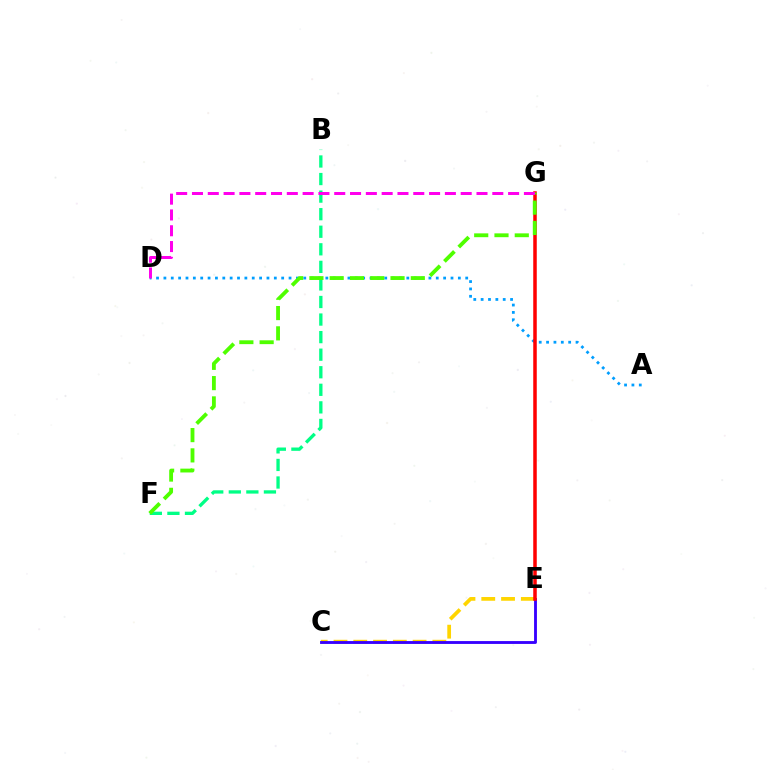{('A', 'D'): [{'color': '#009eff', 'line_style': 'dotted', 'thickness': 2.0}], ('B', 'F'): [{'color': '#00ff86', 'line_style': 'dashed', 'thickness': 2.39}], ('C', 'E'): [{'color': '#ffd500', 'line_style': 'dashed', 'thickness': 2.69}, {'color': '#3700ff', 'line_style': 'solid', 'thickness': 2.05}], ('E', 'G'): [{'color': '#ff0000', 'line_style': 'solid', 'thickness': 2.53}], ('F', 'G'): [{'color': '#4fff00', 'line_style': 'dashed', 'thickness': 2.76}], ('D', 'G'): [{'color': '#ff00ed', 'line_style': 'dashed', 'thickness': 2.15}]}